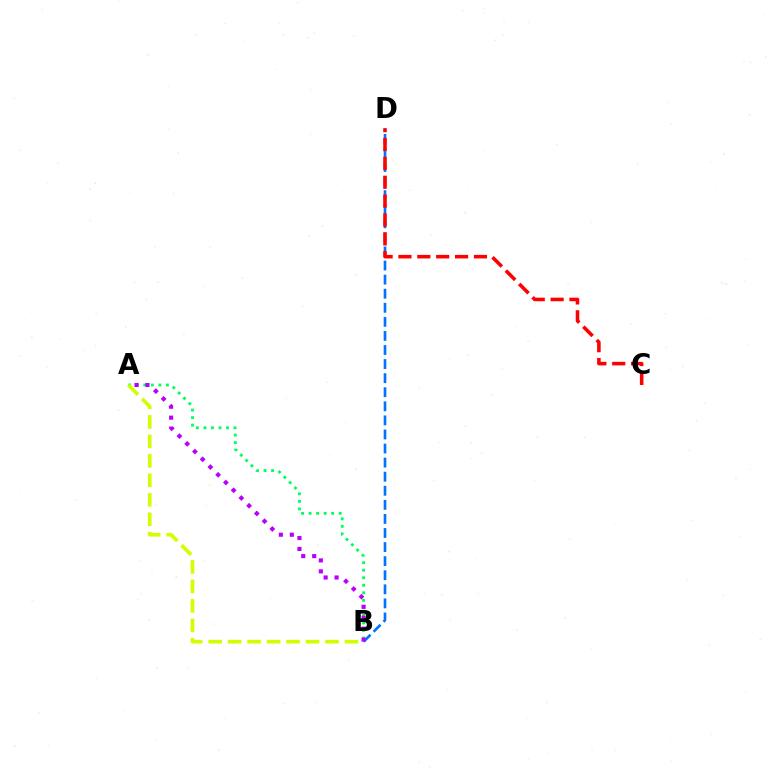{('B', 'D'): [{'color': '#0074ff', 'line_style': 'dashed', 'thickness': 1.91}], ('A', 'B'): [{'color': '#00ff5c', 'line_style': 'dotted', 'thickness': 2.05}, {'color': '#b900ff', 'line_style': 'dotted', 'thickness': 2.97}, {'color': '#d1ff00', 'line_style': 'dashed', 'thickness': 2.65}], ('C', 'D'): [{'color': '#ff0000', 'line_style': 'dashed', 'thickness': 2.56}]}